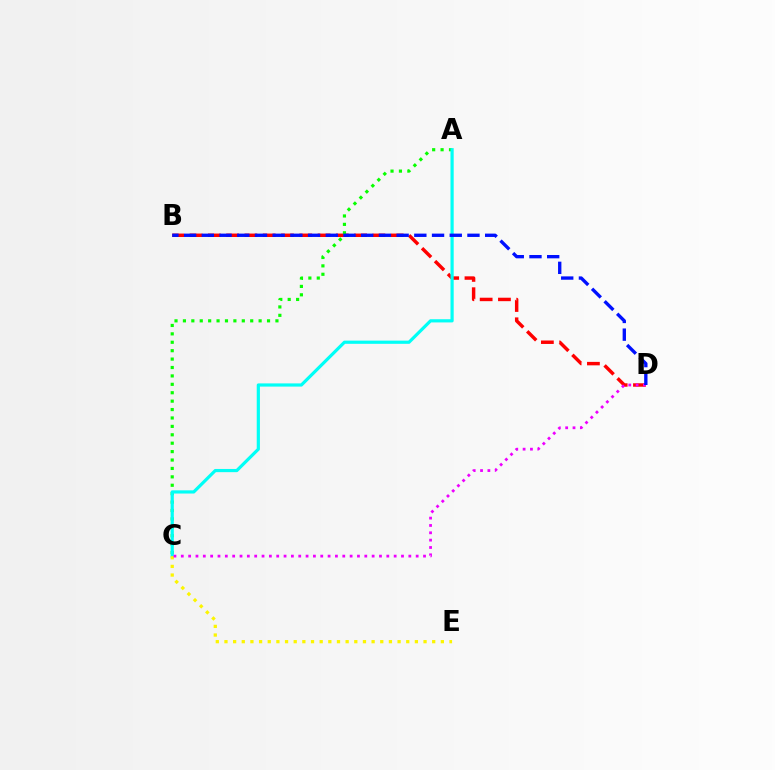{('B', 'D'): [{'color': '#ff0000', 'line_style': 'dashed', 'thickness': 2.48}, {'color': '#0010ff', 'line_style': 'dashed', 'thickness': 2.41}], ('A', 'C'): [{'color': '#08ff00', 'line_style': 'dotted', 'thickness': 2.29}, {'color': '#00fff6', 'line_style': 'solid', 'thickness': 2.3}], ('C', 'E'): [{'color': '#fcf500', 'line_style': 'dotted', 'thickness': 2.35}], ('C', 'D'): [{'color': '#ee00ff', 'line_style': 'dotted', 'thickness': 1.99}]}